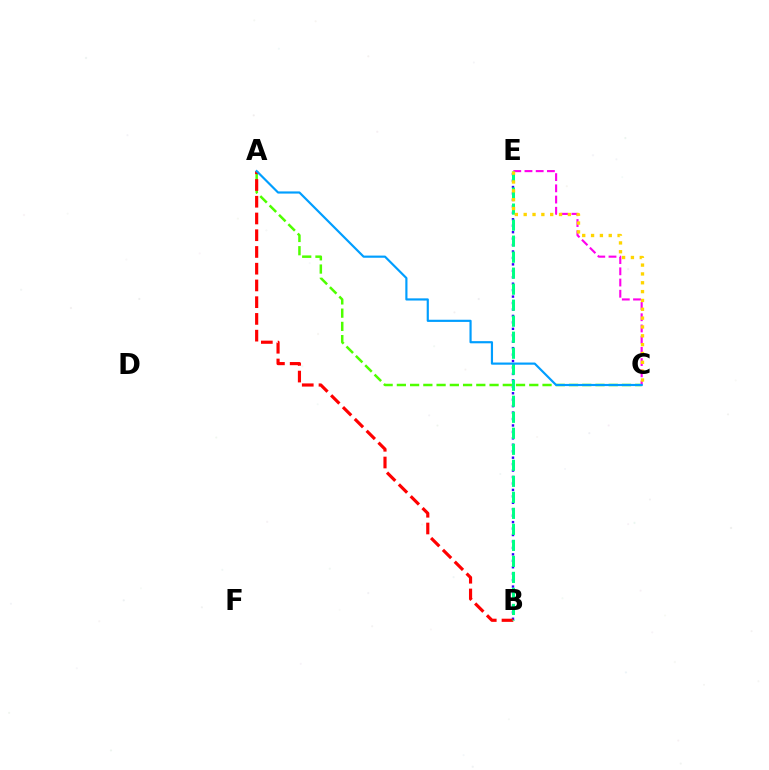{('B', 'E'): [{'color': '#3700ff', 'line_style': 'dotted', 'thickness': 1.75}, {'color': '#00ff86', 'line_style': 'dashed', 'thickness': 2.18}], ('A', 'C'): [{'color': '#4fff00', 'line_style': 'dashed', 'thickness': 1.8}, {'color': '#009eff', 'line_style': 'solid', 'thickness': 1.56}], ('A', 'B'): [{'color': '#ff0000', 'line_style': 'dashed', 'thickness': 2.27}], ('C', 'E'): [{'color': '#ff00ed', 'line_style': 'dashed', 'thickness': 1.52}, {'color': '#ffd500', 'line_style': 'dotted', 'thickness': 2.4}]}